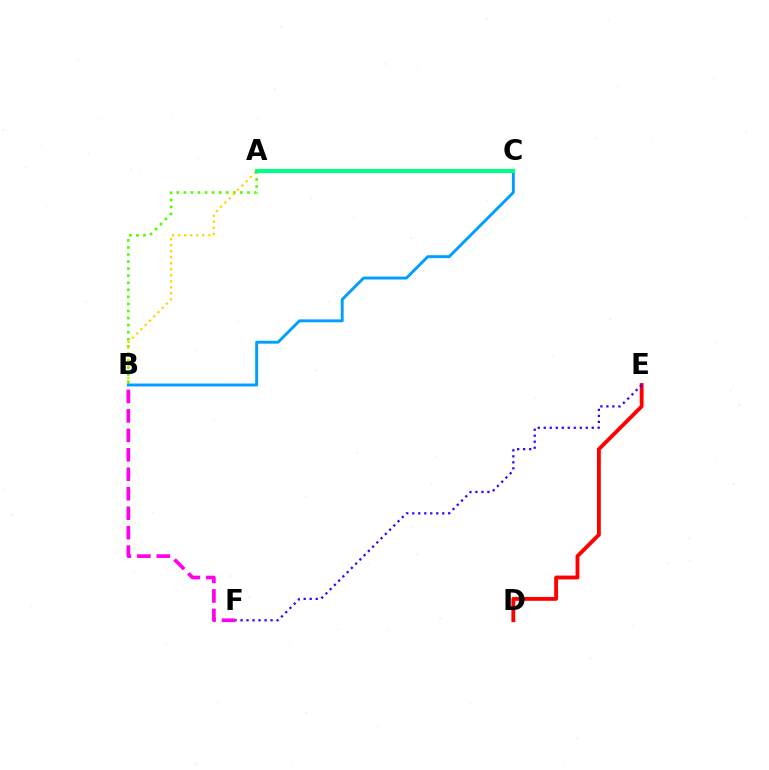{('A', 'B'): [{'color': '#4fff00', 'line_style': 'dotted', 'thickness': 1.92}, {'color': '#ffd500', 'line_style': 'dotted', 'thickness': 1.63}], ('B', 'C'): [{'color': '#009eff', 'line_style': 'solid', 'thickness': 2.09}], ('A', 'C'): [{'color': '#00ff86', 'line_style': 'solid', 'thickness': 2.97}], ('D', 'E'): [{'color': '#ff0000', 'line_style': 'solid', 'thickness': 2.77}], ('B', 'F'): [{'color': '#ff00ed', 'line_style': 'dashed', 'thickness': 2.64}], ('E', 'F'): [{'color': '#3700ff', 'line_style': 'dotted', 'thickness': 1.63}]}